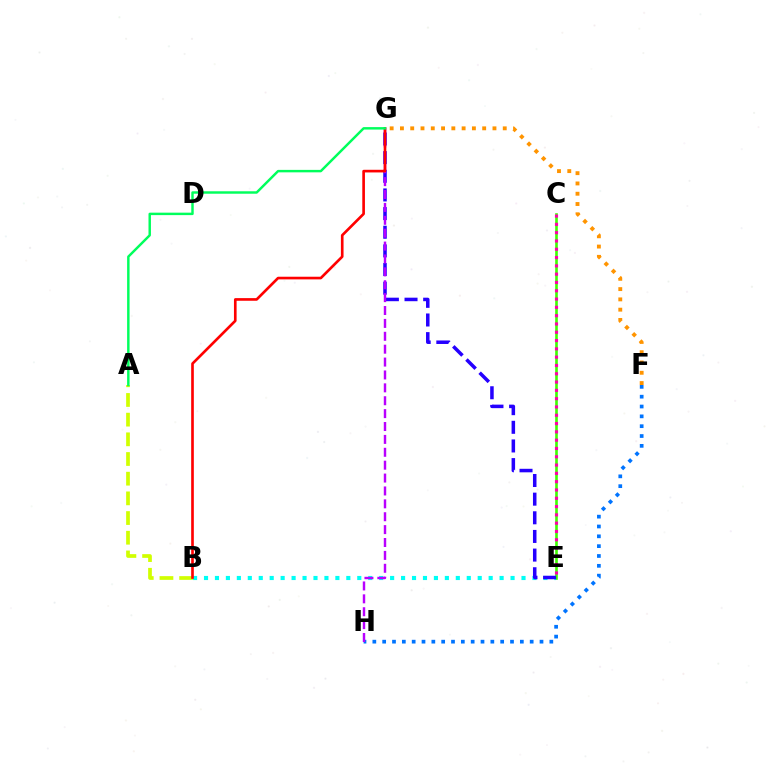{('C', 'E'): [{'color': '#3dff00', 'line_style': 'solid', 'thickness': 1.89}, {'color': '#ff00ac', 'line_style': 'dotted', 'thickness': 2.26}], ('F', 'G'): [{'color': '#ff9400', 'line_style': 'dotted', 'thickness': 2.79}], ('B', 'E'): [{'color': '#00fff6', 'line_style': 'dotted', 'thickness': 2.97}], ('A', 'B'): [{'color': '#d1ff00', 'line_style': 'dashed', 'thickness': 2.67}], ('E', 'G'): [{'color': '#2500ff', 'line_style': 'dashed', 'thickness': 2.53}], ('F', 'H'): [{'color': '#0074ff', 'line_style': 'dotted', 'thickness': 2.67}], ('G', 'H'): [{'color': '#b900ff', 'line_style': 'dashed', 'thickness': 1.75}], ('B', 'G'): [{'color': '#ff0000', 'line_style': 'solid', 'thickness': 1.91}], ('A', 'G'): [{'color': '#00ff5c', 'line_style': 'solid', 'thickness': 1.77}]}